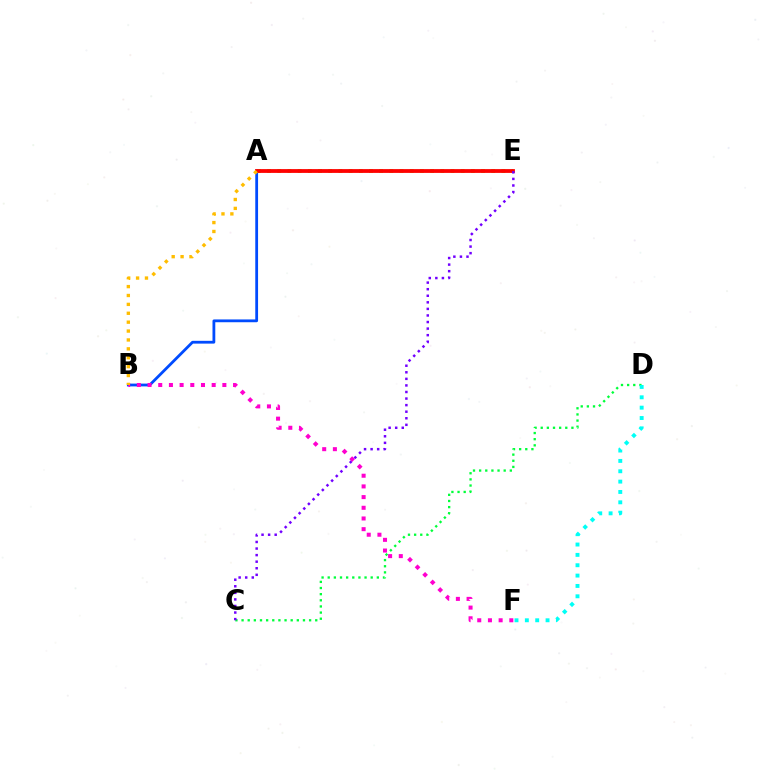{('A', 'E'): [{'color': '#84ff00', 'line_style': 'dotted', 'thickness': 2.77}, {'color': '#ff0000', 'line_style': 'solid', 'thickness': 2.73}], ('A', 'B'): [{'color': '#004bff', 'line_style': 'solid', 'thickness': 2.01}, {'color': '#ffbd00', 'line_style': 'dotted', 'thickness': 2.42}], ('B', 'F'): [{'color': '#ff00cf', 'line_style': 'dotted', 'thickness': 2.9}], ('C', 'D'): [{'color': '#00ff39', 'line_style': 'dotted', 'thickness': 1.67}], ('D', 'F'): [{'color': '#00fff6', 'line_style': 'dotted', 'thickness': 2.81}], ('C', 'E'): [{'color': '#7200ff', 'line_style': 'dotted', 'thickness': 1.78}]}